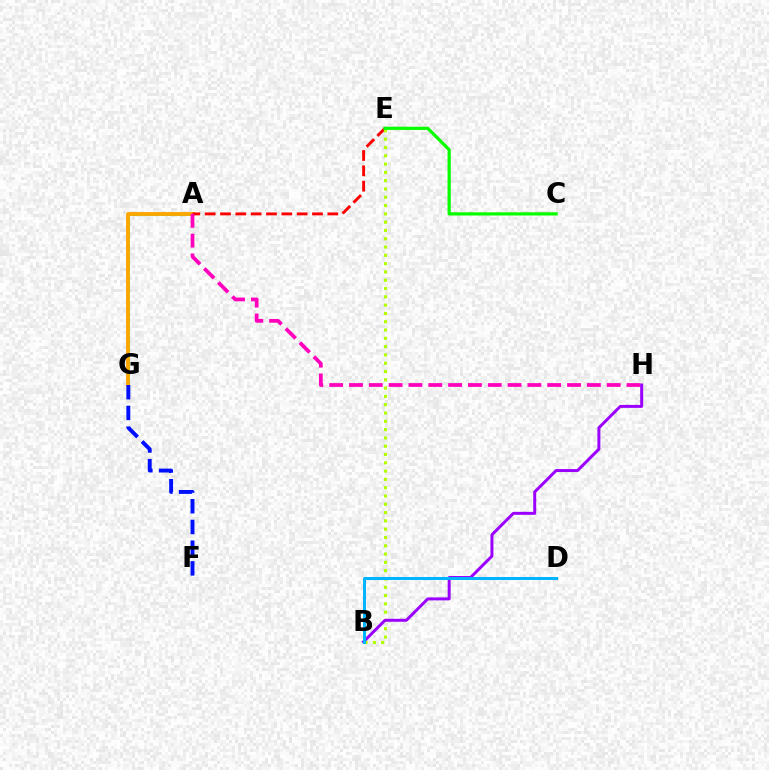{('A', 'G'): [{'color': '#00ff9d', 'line_style': 'solid', 'thickness': 2.21}, {'color': '#ffa500', 'line_style': 'solid', 'thickness': 2.75}], ('A', 'E'): [{'color': '#ff0000', 'line_style': 'dashed', 'thickness': 2.08}], ('B', 'E'): [{'color': '#b3ff00', 'line_style': 'dotted', 'thickness': 2.25}], ('A', 'H'): [{'color': '#ff00bd', 'line_style': 'dashed', 'thickness': 2.69}], ('C', 'E'): [{'color': '#08ff00', 'line_style': 'solid', 'thickness': 2.32}], ('F', 'G'): [{'color': '#0010ff', 'line_style': 'dashed', 'thickness': 2.81}], ('B', 'H'): [{'color': '#9b00ff', 'line_style': 'solid', 'thickness': 2.14}], ('B', 'D'): [{'color': '#00b5ff', 'line_style': 'solid', 'thickness': 2.17}]}